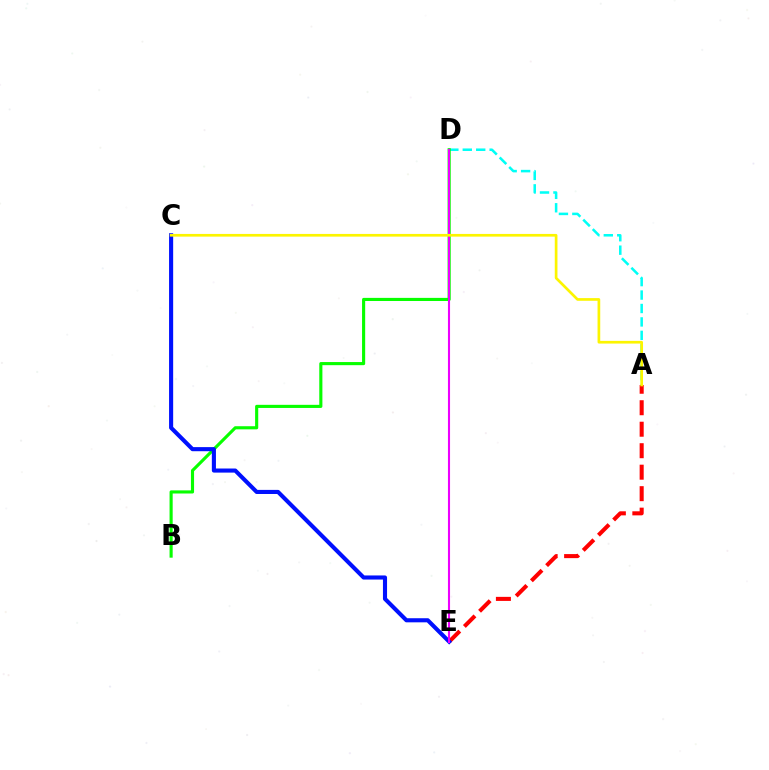{('A', 'D'): [{'color': '#00fff6', 'line_style': 'dashed', 'thickness': 1.83}], ('B', 'D'): [{'color': '#08ff00', 'line_style': 'solid', 'thickness': 2.25}], ('A', 'E'): [{'color': '#ff0000', 'line_style': 'dashed', 'thickness': 2.92}], ('C', 'E'): [{'color': '#0010ff', 'line_style': 'solid', 'thickness': 2.95}], ('D', 'E'): [{'color': '#ee00ff', 'line_style': 'solid', 'thickness': 1.52}], ('A', 'C'): [{'color': '#fcf500', 'line_style': 'solid', 'thickness': 1.94}]}